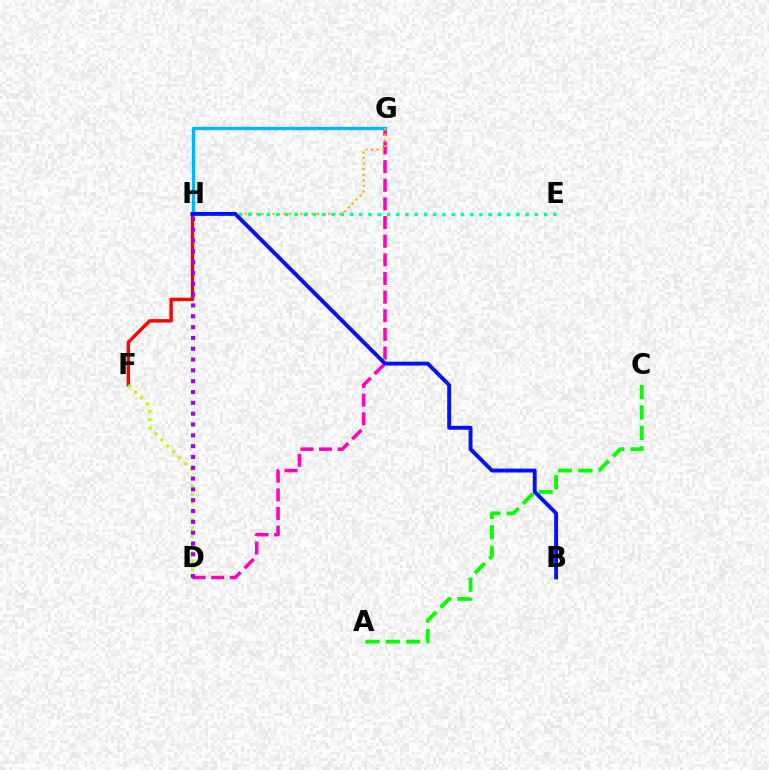{('D', 'G'): [{'color': '#ff00bd', 'line_style': 'dashed', 'thickness': 2.53}], ('G', 'H'): [{'color': '#00b5ff', 'line_style': 'solid', 'thickness': 2.37}, {'color': '#ffa500', 'line_style': 'dotted', 'thickness': 1.51}], ('F', 'H'): [{'color': '#ff0000', 'line_style': 'solid', 'thickness': 2.47}], ('A', 'C'): [{'color': '#08ff00', 'line_style': 'dashed', 'thickness': 2.77}], ('E', 'H'): [{'color': '#00ff9d', 'line_style': 'dotted', 'thickness': 2.51}], ('B', 'H'): [{'color': '#0010ff', 'line_style': 'solid', 'thickness': 2.8}], ('D', 'F'): [{'color': '#b3ff00', 'line_style': 'dotted', 'thickness': 2.28}], ('D', 'H'): [{'color': '#9b00ff', 'line_style': 'dotted', 'thickness': 2.94}]}